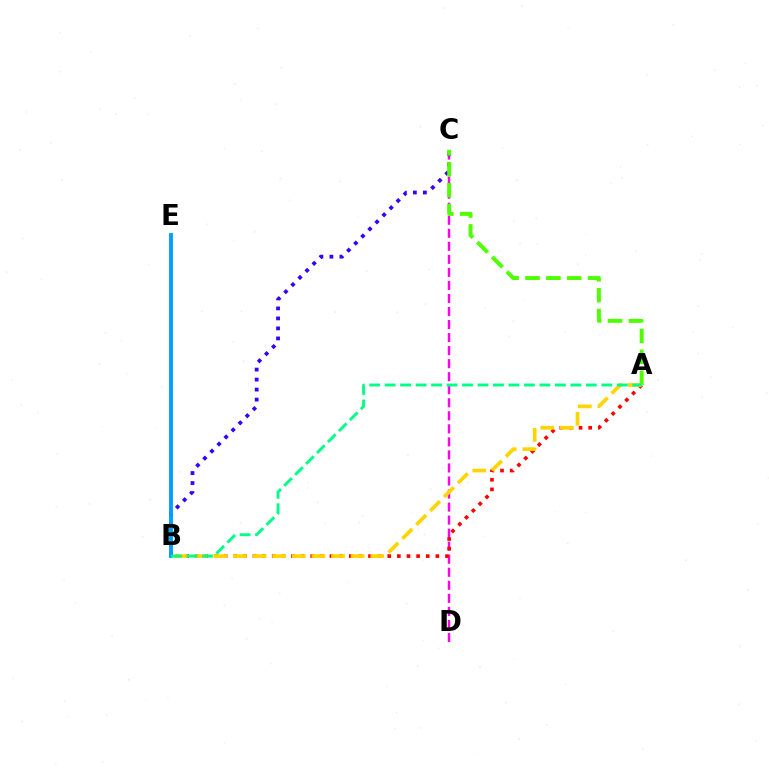{('C', 'D'): [{'color': '#ff00ed', 'line_style': 'dashed', 'thickness': 1.77}], ('B', 'C'): [{'color': '#3700ff', 'line_style': 'dotted', 'thickness': 2.72}], ('A', 'B'): [{'color': '#ff0000', 'line_style': 'dotted', 'thickness': 2.62}, {'color': '#ffd500', 'line_style': 'dashed', 'thickness': 2.67}, {'color': '#00ff86', 'line_style': 'dashed', 'thickness': 2.1}], ('B', 'E'): [{'color': '#009eff', 'line_style': 'solid', 'thickness': 2.79}], ('A', 'C'): [{'color': '#4fff00', 'line_style': 'dashed', 'thickness': 2.84}]}